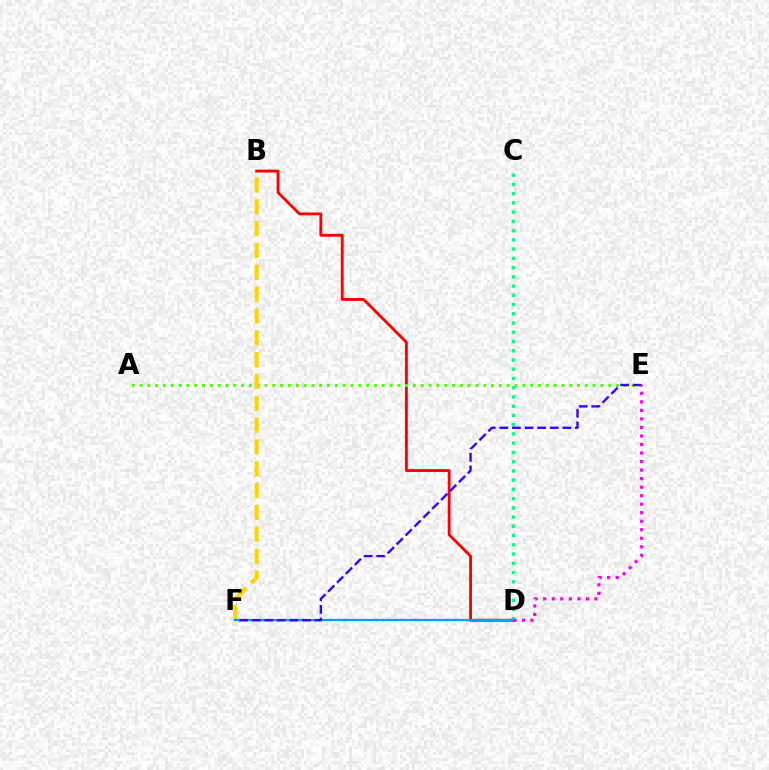{('B', 'D'): [{'color': '#ff0000', 'line_style': 'solid', 'thickness': 2.05}], ('A', 'E'): [{'color': '#4fff00', 'line_style': 'dotted', 'thickness': 2.12}], ('B', 'F'): [{'color': '#ffd500', 'line_style': 'dashed', 'thickness': 2.96}], ('C', 'D'): [{'color': '#00ff86', 'line_style': 'dotted', 'thickness': 2.51}], ('D', 'F'): [{'color': '#009eff', 'line_style': 'solid', 'thickness': 1.64}], ('E', 'F'): [{'color': '#3700ff', 'line_style': 'dashed', 'thickness': 1.71}], ('D', 'E'): [{'color': '#ff00ed', 'line_style': 'dotted', 'thickness': 2.32}]}